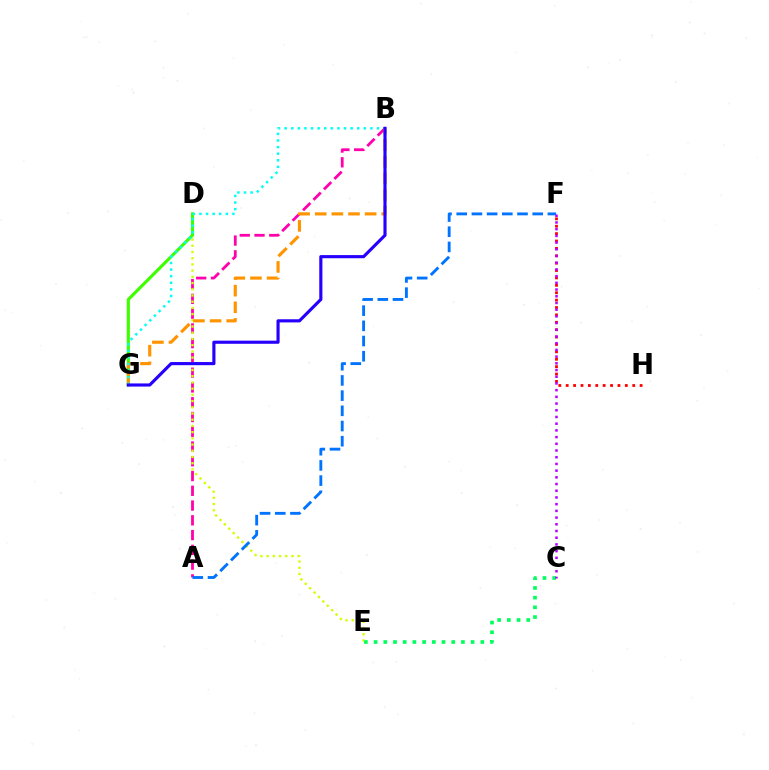{('A', 'B'): [{'color': '#ff00ac', 'line_style': 'dashed', 'thickness': 2.01}], ('D', 'E'): [{'color': '#d1ff00', 'line_style': 'dotted', 'thickness': 1.69}], ('D', 'G'): [{'color': '#3dff00', 'line_style': 'solid', 'thickness': 2.25}], ('C', 'E'): [{'color': '#00ff5c', 'line_style': 'dotted', 'thickness': 2.64}], ('F', 'H'): [{'color': '#ff0000', 'line_style': 'dotted', 'thickness': 2.01}], ('A', 'F'): [{'color': '#0074ff', 'line_style': 'dashed', 'thickness': 2.06}], ('B', 'G'): [{'color': '#ff9400', 'line_style': 'dashed', 'thickness': 2.26}, {'color': '#00fff6', 'line_style': 'dotted', 'thickness': 1.79}, {'color': '#2500ff', 'line_style': 'solid', 'thickness': 2.26}], ('C', 'F'): [{'color': '#b900ff', 'line_style': 'dotted', 'thickness': 1.82}]}